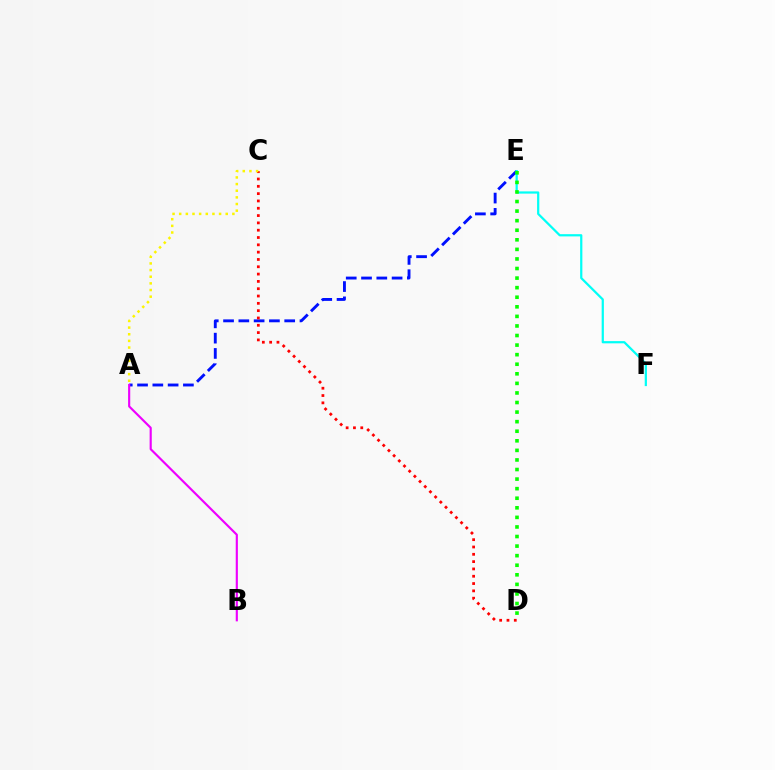{('A', 'E'): [{'color': '#0010ff', 'line_style': 'dashed', 'thickness': 2.08}], ('A', 'B'): [{'color': '#ee00ff', 'line_style': 'solid', 'thickness': 1.54}], ('C', 'D'): [{'color': '#ff0000', 'line_style': 'dotted', 'thickness': 1.99}], ('E', 'F'): [{'color': '#00fff6', 'line_style': 'solid', 'thickness': 1.61}], ('A', 'C'): [{'color': '#fcf500', 'line_style': 'dotted', 'thickness': 1.81}], ('D', 'E'): [{'color': '#08ff00', 'line_style': 'dotted', 'thickness': 2.6}]}